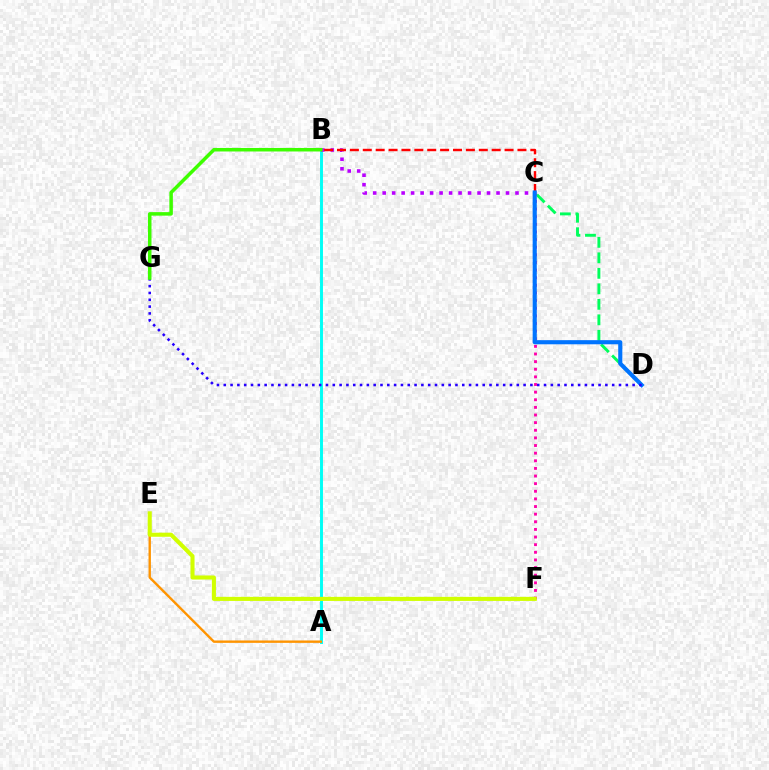{('C', 'D'): [{'color': '#00ff5c', 'line_style': 'dashed', 'thickness': 2.11}, {'color': '#0074ff', 'line_style': 'solid', 'thickness': 2.97}], ('A', 'B'): [{'color': '#00fff6', 'line_style': 'solid', 'thickness': 2.11}], ('B', 'C'): [{'color': '#b900ff', 'line_style': 'dotted', 'thickness': 2.58}, {'color': '#ff0000', 'line_style': 'dashed', 'thickness': 1.75}], ('C', 'F'): [{'color': '#ff00ac', 'line_style': 'dotted', 'thickness': 2.07}], ('A', 'E'): [{'color': '#ff9400', 'line_style': 'solid', 'thickness': 1.72}], ('E', 'F'): [{'color': '#d1ff00', 'line_style': 'solid', 'thickness': 2.94}], ('D', 'G'): [{'color': '#2500ff', 'line_style': 'dotted', 'thickness': 1.85}], ('B', 'G'): [{'color': '#3dff00', 'line_style': 'solid', 'thickness': 2.53}]}